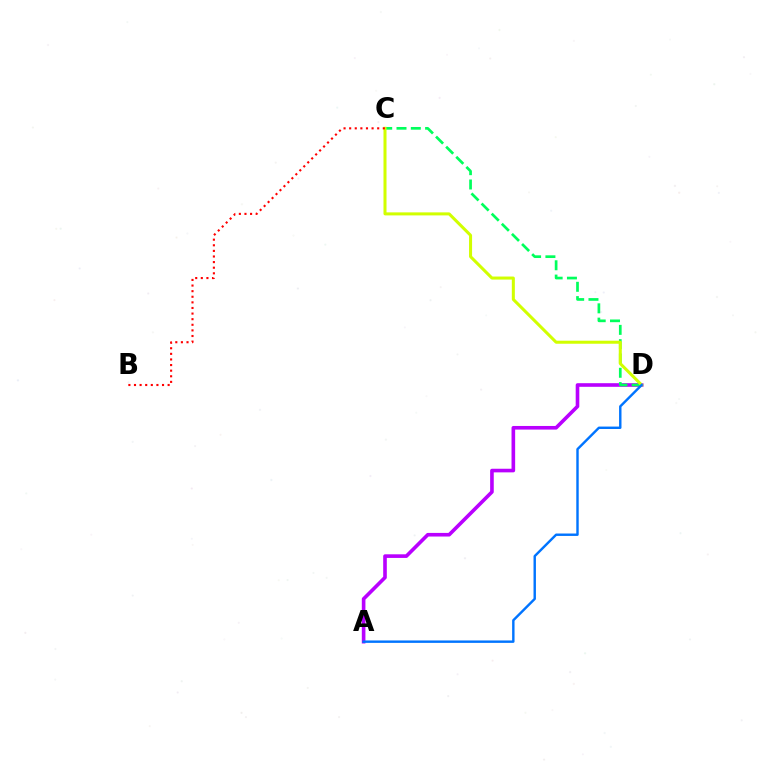{('A', 'D'): [{'color': '#b900ff', 'line_style': 'solid', 'thickness': 2.61}, {'color': '#0074ff', 'line_style': 'solid', 'thickness': 1.74}], ('C', 'D'): [{'color': '#00ff5c', 'line_style': 'dashed', 'thickness': 1.94}, {'color': '#d1ff00', 'line_style': 'solid', 'thickness': 2.18}], ('B', 'C'): [{'color': '#ff0000', 'line_style': 'dotted', 'thickness': 1.52}]}